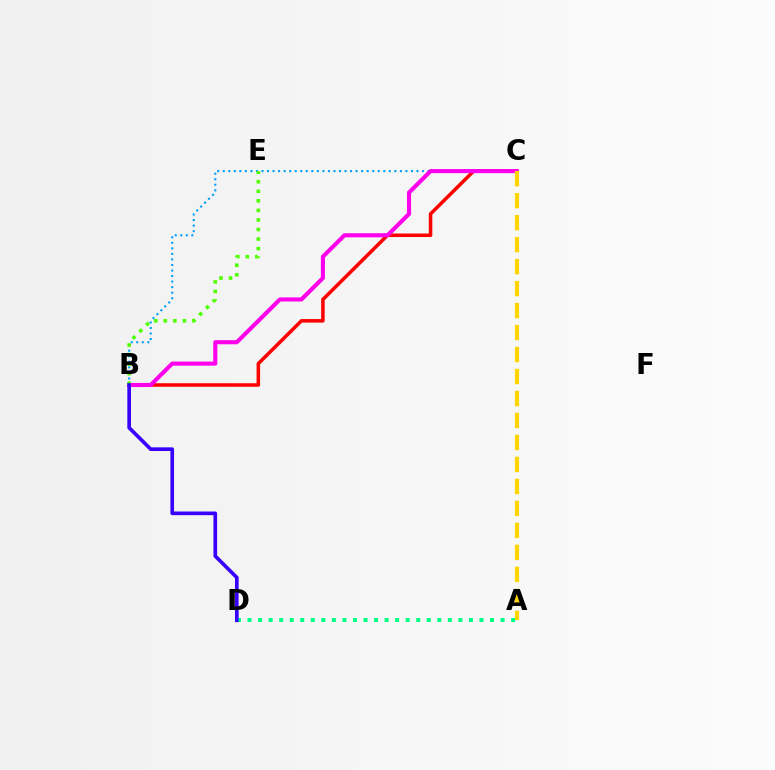{('B', 'C'): [{'color': '#009eff', 'line_style': 'dotted', 'thickness': 1.5}, {'color': '#ff0000', 'line_style': 'solid', 'thickness': 2.53}, {'color': '#ff00ed', 'line_style': 'solid', 'thickness': 2.95}], ('A', 'D'): [{'color': '#00ff86', 'line_style': 'dotted', 'thickness': 2.86}], ('B', 'E'): [{'color': '#4fff00', 'line_style': 'dotted', 'thickness': 2.59}], ('B', 'D'): [{'color': '#3700ff', 'line_style': 'solid', 'thickness': 2.63}], ('A', 'C'): [{'color': '#ffd500', 'line_style': 'dashed', 'thickness': 2.99}]}